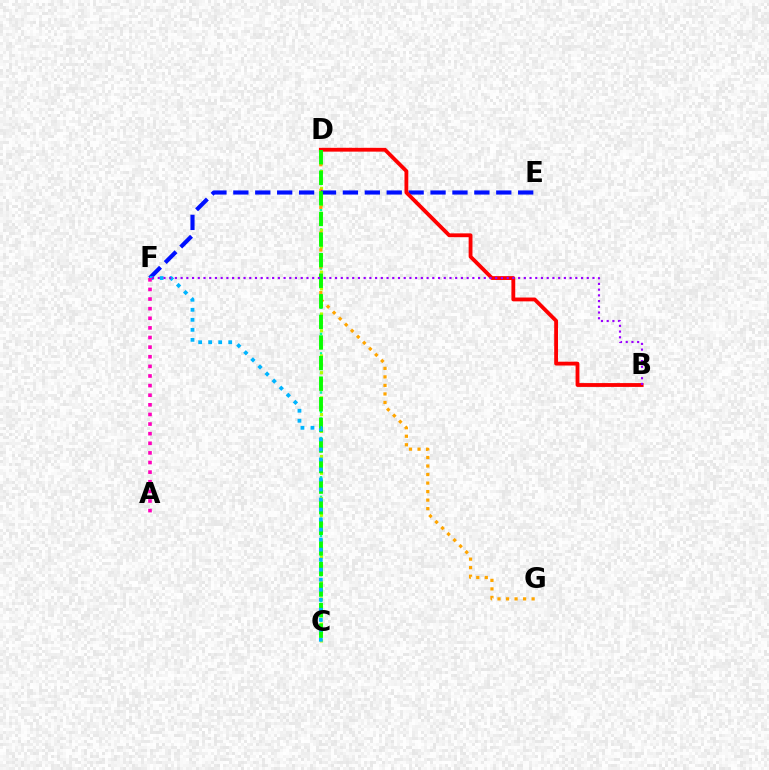{('C', 'D'): [{'color': '#00ff9d', 'line_style': 'dotted', 'thickness': 1.77}, {'color': '#b3ff00', 'line_style': 'dotted', 'thickness': 2.28}, {'color': '#08ff00', 'line_style': 'dashed', 'thickness': 2.8}], ('D', 'G'): [{'color': '#ffa500', 'line_style': 'dotted', 'thickness': 2.32}], ('E', 'F'): [{'color': '#0010ff', 'line_style': 'dashed', 'thickness': 2.98}], ('B', 'D'): [{'color': '#ff0000', 'line_style': 'solid', 'thickness': 2.76}], ('C', 'F'): [{'color': '#00b5ff', 'line_style': 'dotted', 'thickness': 2.72}], ('B', 'F'): [{'color': '#9b00ff', 'line_style': 'dotted', 'thickness': 1.55}], ('A', 'F'): [{'color': '#ff00bd', 'line_style': 'dotted', 'thickness': 2.61}]}